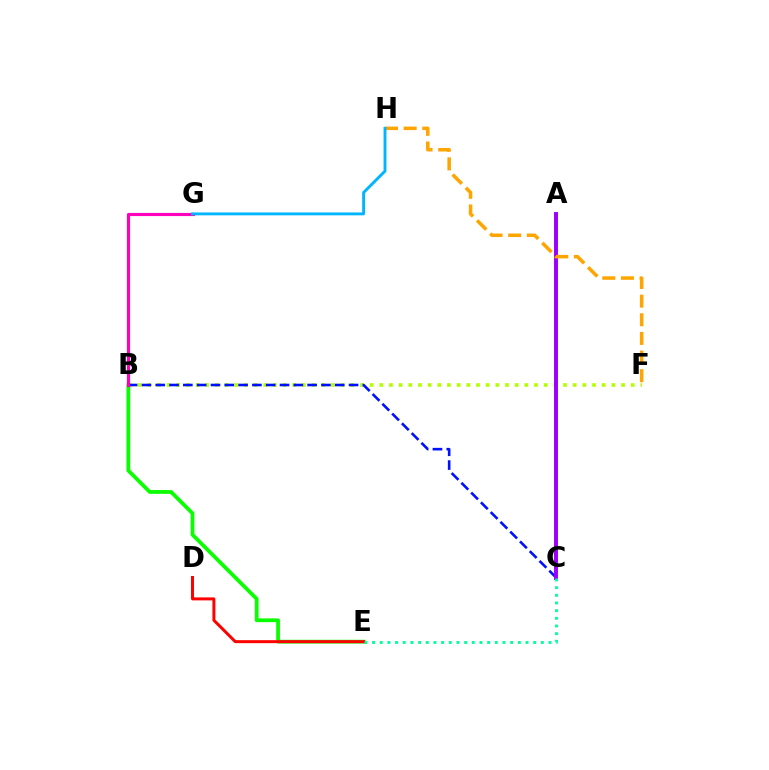{('B', 'E'): [{'color': '#08ff00', 'line_style': 'solid', 'thickness': 2.7}], ('D', 'E'): [{'color': '#ff0000', 'line_style': 'solid', 'thickness': 2.15}], ('B', 'F'): [{'color': '#b3ff00', 'line_style': 'dotted', 'thickness': 2.63}], ('B', 'C'): [{'color': '#0010ff', 'line_style': 'dashed', 'thickness': 1.88}], ('A', 'C'): [{'color': '#9b00ff', 'line_style': 'solid', 'thickness': 2.83}], ('C', 'E'): [{'color': '#00ff9d', 'line_style': 'dotted', 'thickness': 2.08}], ('F', 'H'): [{'color': '#ffa500', 'line_style': 'dashed', 'thickness': 2.53}], ('B', 'G'): [{'color': '#ff00bd', 'line_style': 'solid', 'thickness': 2.25}], ('G', 'H'): [{'color': '#00b5ff', 'line_style': 'solid', 'thickness': 2.08}]}